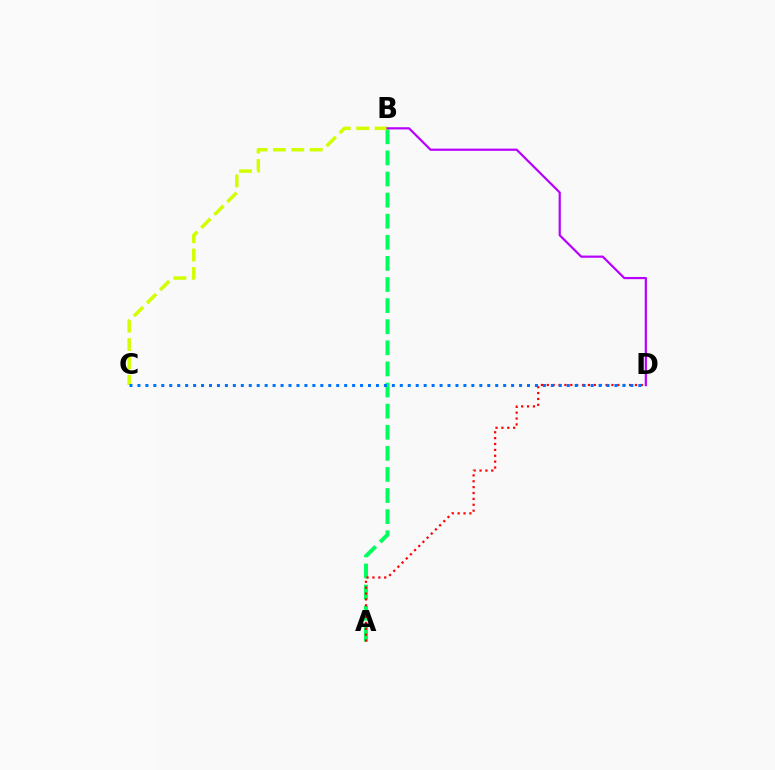{('A', 'B'): [{'color': '#00ff5c', 'line_style': 'dashed', 'thickness': 2.87}], ('A', 'D'): [{'color': '#ff0000', 'line_style': 'dotted', 'thickness': 1.6}], ('B', 'C'): [{'color': '#d1ff00', 'line_style': 'dashed', 'thickness': 2.5}], ('C', 'D'): [{'color': '#0074ff', 'line_style': 'dotted', 'thickness': 2.16}], ('B', 'D'): [{'color': '#b900ff', 'line_style': 'solid', 'thickness': 1.59}]}